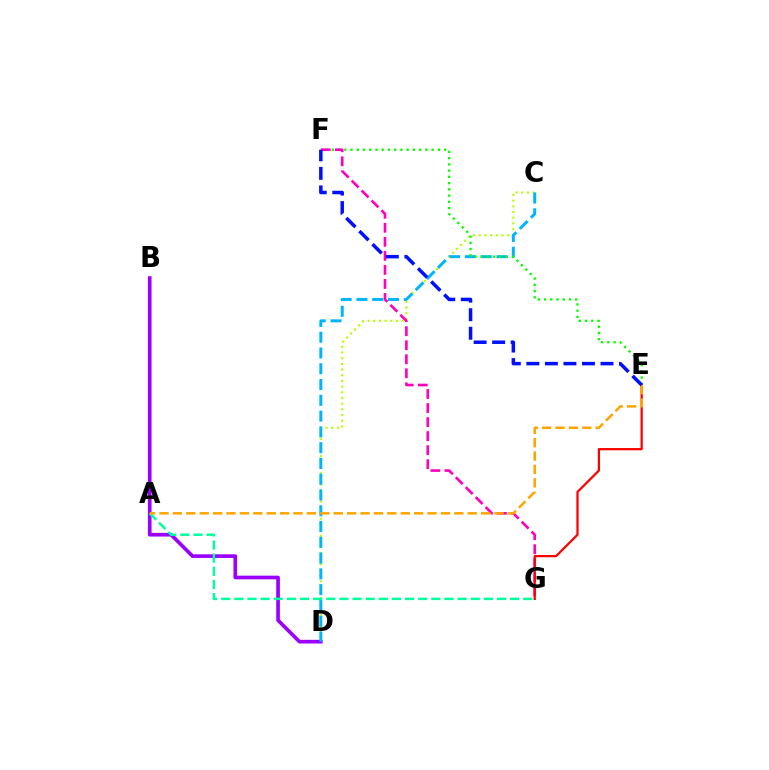{('B', 'D'): [{'color': '#9b00ff', 'line_style': 'solid', 'thickness': 2.64}], ('C', 'D'): [{'color': '#b3ff00', 'line_style': 'dotted', 'thickness': 1.54}, {'color': '#00b5ff', 'line_style': 'dashed', 'thickness': 2.14}], ('E', 'F'): [{'color': '#08ff00', 'line_style': 'dotted', 'thickness': 1.7}, {'color': '#0010ff', 'line_style': 'dashed', 'thickness': 2.52}], ('F', 'G'): [{'color': '#ff00bd', 'line_style': 'dashed', 'thickness': 1.91}], ('E', 'G'): [{'color': '#ff0000', 'line_style': 'solid', 'thickness': 1.63}], ('A', 'G'): [{'color': '#00ff9d', 'line_style': 'dashed', 'thickness': 1.78}], ('A', 'E'): [{'color': '#ffa500', 'line_style': 'dashed', 'thickness': 1.82}]}